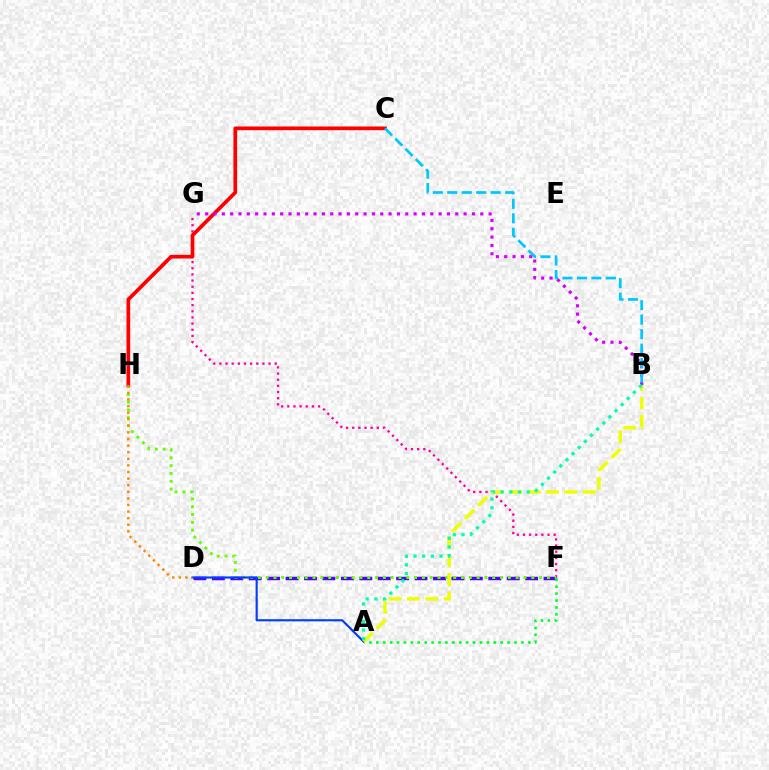{('F', 'G'): [{'color': '#ff00a0', 'line_style': 'dotted', 'thickness': 1.67}], ('D', 'F'): [{'color': '#4f00ff', 'line_style': 'dashed', 'thickness': 2.5}], ('F', 'H'): [{'color': '#66ff00', 'line_style': 'dotted', 'thickness': 2.12}], ('A', 'D'): [{'color': '#003fff', 'line_style': 'solid', 'thickness': 1.55}], ('A', 'B'): [{'color': '#eeff00', 'line_style': 'dashed', 'thickness': 2.5}, {'color': '#00ffaf', 'line_style': 'dotted', 'thickness': 2.36}], ('A', 'F'): [{'color': '#00ff27', 'line_style': 'dotted', 'thickness': 1.88}], ('C', 'H'): [{'color': '#ff0000', 'line_style': 'solid', 'thickness': 2.67}], ('B', 'G'): [{'color': '#d600ff', 'line_style': 'dotted', 'thickness': 2.27}], ('B', 'C'): [{'color': '#00c7ff', 'line_style': 'dashed', 'thickness': 1.97}], ('D', 'H'): [{'color': '#ff8800', 'line_style': 'dotted', 'thickness': 1.79}]}